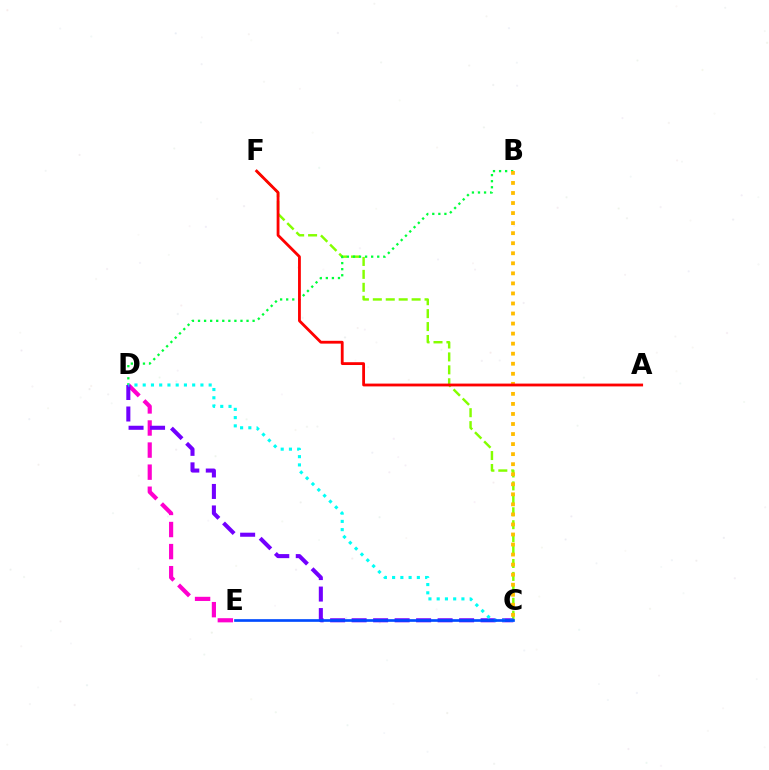{('C', 'F'): [{'color': '#84ff00', 'line_style': 'dashed', 'thickness': 1.76}], ('B', 'D'): [{'color': '#00ff39', 'line_style': 'dotted', 'thickness': 1.65}], ('D', 'E'): [{'color': '#ff00cf', 'line_style': 'dashed', 'thickness': 3.0}], ('C', 'D'): [{'color': '#7200ff', 'line_style': 'dashed', 'thickness': 2.92}, {'color': '#00fff6', 'line_style': 'dotted', 'thickness': 2.24}], ('C', 'E'): [{'color': '#004bff', 'line_style': 'solid', 'thickness': 1.93}], ('B', 'C'): [{'color': '#ffbd00', 'line_style': 'dotted', 'thickness': 2.73}], ('A', 'F'): [{'color': '#ff0000', 'line_style': 'solid', 'thickness': 2.02}]}